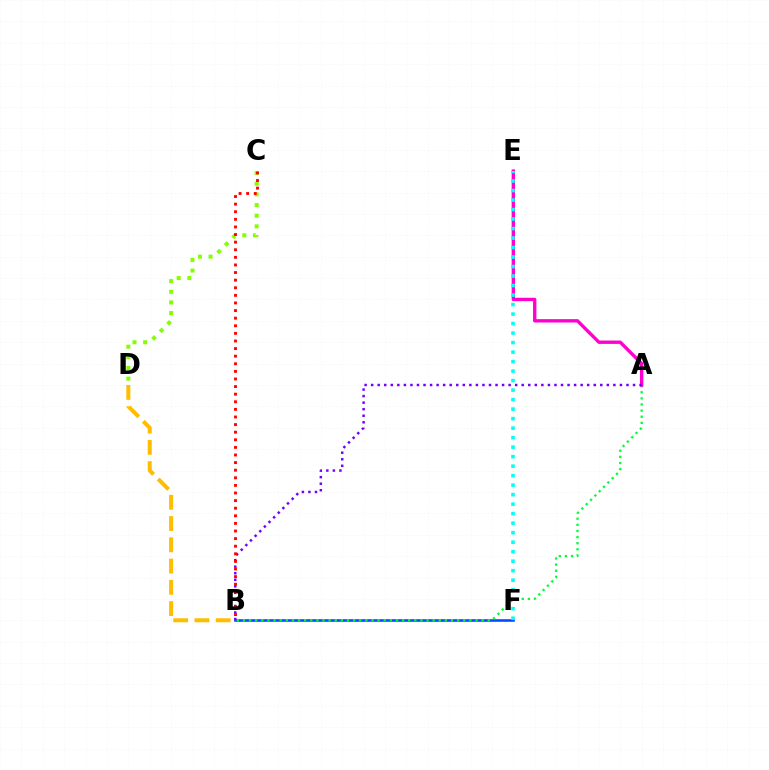{('B', 'F'): [{'color': '#004bff', 'line_style': 'solid', 'thickness': 1.86}], ('A', 'B'): [{'color': '#00ff39', 'line_style': 'dotted', 'thickness': 1.66}, {'color': '#7200ff', 'line_style': 'dotted', 'thickness': 1.78}], ('C', 'D'): [{'color': '#84ff00', 'line_style': 'dotted', 'thickness': 2.89}], ('A', 'E'): [{'color': '#ff00cf', 'line_style': 'solid', 'thickness': 2.42}], ('B', 'D'): [{'color': '#ffbd00', 'line_style': 'dashed', 'thickness': 2.89}], ('B', 'C'): [{'color': '#ff0000', 'line_style': 'dotted', 'thickness': 2.07}], ('E', 'F'): [{'color': '#00fff6', 'line_style': 'dotted', 'thickness': 2.58}]}